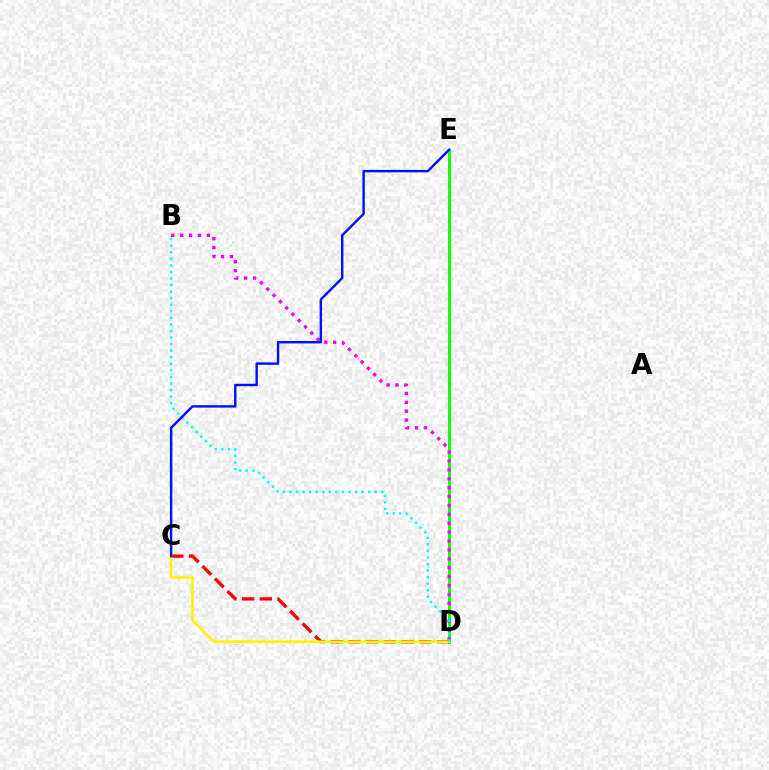{('D', 'E'): [{'color': '#08ff00', 'line_style': 'solid', 'thickness': 2.05}], ('C', 'D'): [{'color': '#ff0000', 'line_style': 'dashed', 'thickness': 2.41}, {'color': '#fcf500', 'line_style': 'solid', 'thickness': 1.88}], ('B', 'D'): [{'color': '#ee00ff', 'line_style': 'dotted', 'thickness': 2.42}, {'color': '#00fff6', 'line_style': 'dotted', 'thickness': 1.78}], ('C', 'E'): [{'color': '#0010ff', 'line_style': 'solid', 'thickness': 1.74}]}